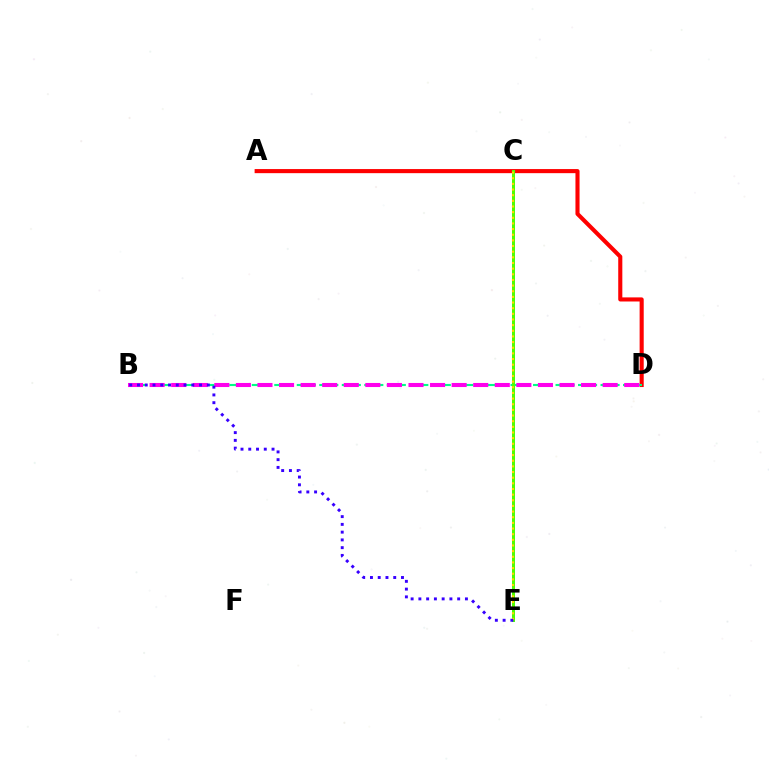{('A', 'D'): [{'color': '#ff0000', 'line_style': 'solid', 'thickness': 2.95}], ('C', 'E'): [{'color': '#009eff', 'line_style': 'solid', 'thickness': 2.13}, {'color': '#4fff00', 'line_style': 'solid', 'thickness': 2.13}, {'color': '#ffd500', 'line_style': 'dotted', 'thickness': 1.54}], ('B', 'D'): [{'color': '#00ff86', 'line_style': 'dashed', 'thickness': 1.53}, {'color': '#ff00ed', 'line_style': 'dashed', 'thickness': 2.93}], ('B', 'E'): [{'color': '#3700ff', 'line_style': 'dotted', 'thickness': 2.11}]}